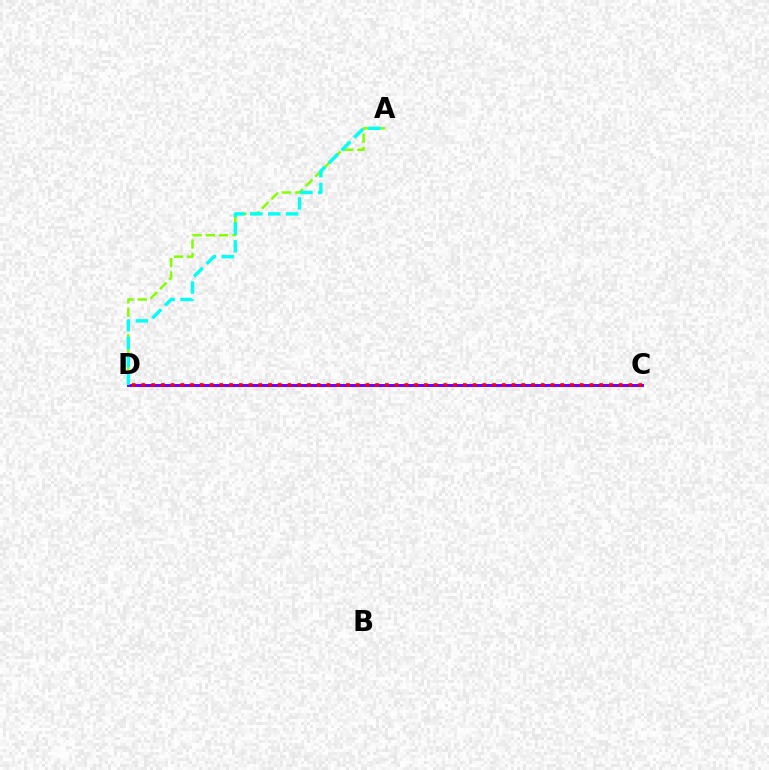{('C', 'D'): [{'color': '#7200ff', 'line_style': 'solid', 'thickness': 2.12}, {'color': '#ff0000', 'line_style': 'dotted', 'thickness': 2.65}], ('A', 'D'): [{'color': '#84ff00', 'line_style': 'dashed', 'thickness': 1.81}, {'color': '#00fff6', 'line_style': 'dashed', 'thickness': 2.43}]}